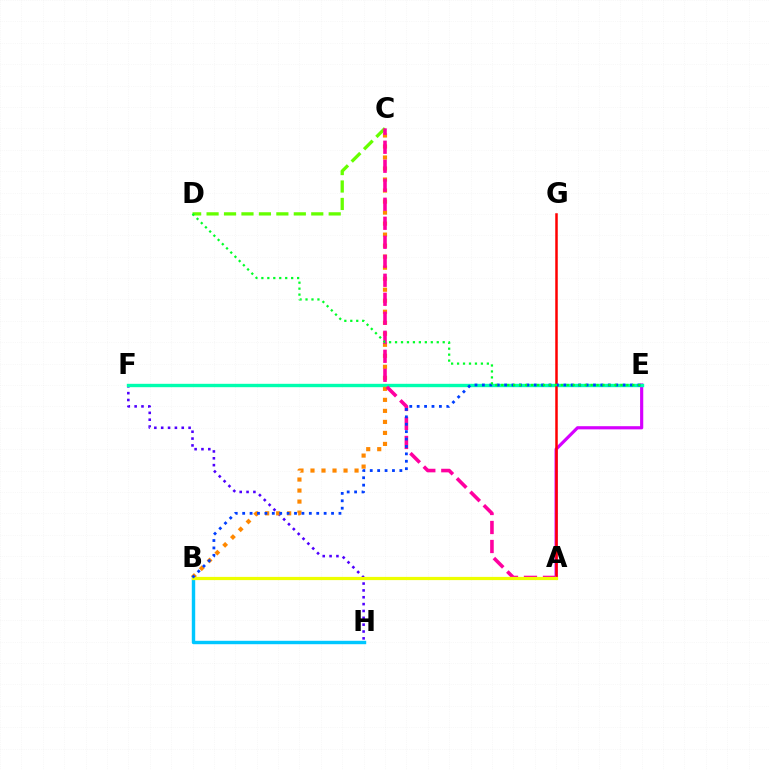{('A', 'E'): [{'color': '#d600ff', 'line_style': 'solid', 'thickness': 2.28}], ('F', 'H'): [{'color': '#4f00ff', 'line_style': 'dotted', 'thickness': 1.86}], ('B', 'H'): [{'color': '#00c7ff', 'line_style': 'solid', 'thickness': 2.46}], ('E', 'F'): [{'color': '#00ffaf', 'line_style': 'solid', 'thickness': 2.43}], ('A', 'G'): [{'color': '#ff0000', 'line_style': 'solid', 'thickness': 1.81}], ('B', 'C'): [{'color': '#ff8800', 'line_style': 'dotted', 'thickness': 2.99}], ('C', 'D'): [{'color': '#66ff00', 'line_style': 'dashed', 'thickness': 2.37}], ('A', 'C'): [{'color': '#ff00a0', 'line_style': 'dashed', 'thickness': 2.58}], ('A', 'B'): [{'color': '#eeff00', 'line_style': 'solid', 'thickness': 2.31}], ('B', 'E'): [{'color': '#003fff', 'line_style': 'dotted', 'thickness': 2.01}], ('D', 'E'): [{'color': '#00ff27', 'line_style': 'dotted', 'thickness': 1.62}]}